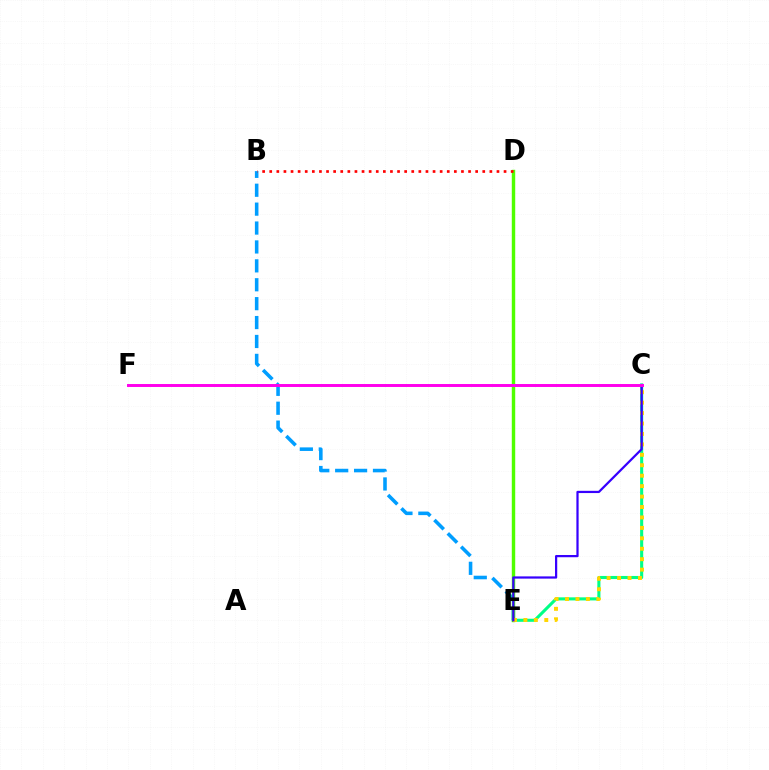{('C', 'E'): [{'color': '#00ff86', 'line_style': 'solid', 'thickness': 2.22}, {'color': '#ffd500', 'line_style': 'dotted', 'thickness': 2.84}, {'color': '#3700ff', 'line_style': 'solid', 'thickness': 1.61}], ('B', 'E'): [{'color': '#009eff', 'line_style': 'dashed', 'thickness': 2.57}], ('D', 'E'): [{'color': '#4fff00', 'line_style': 'solid', 'thickness': 2.46}], ('B', 'D'): [{'color': '#ff0000', 'line_style': 'dotted', 'thickness': 1.93}], ('C', 'F'): [{'color': '#ff00ed', 'line_style': 'solid', 'thickness': 2.13}]}